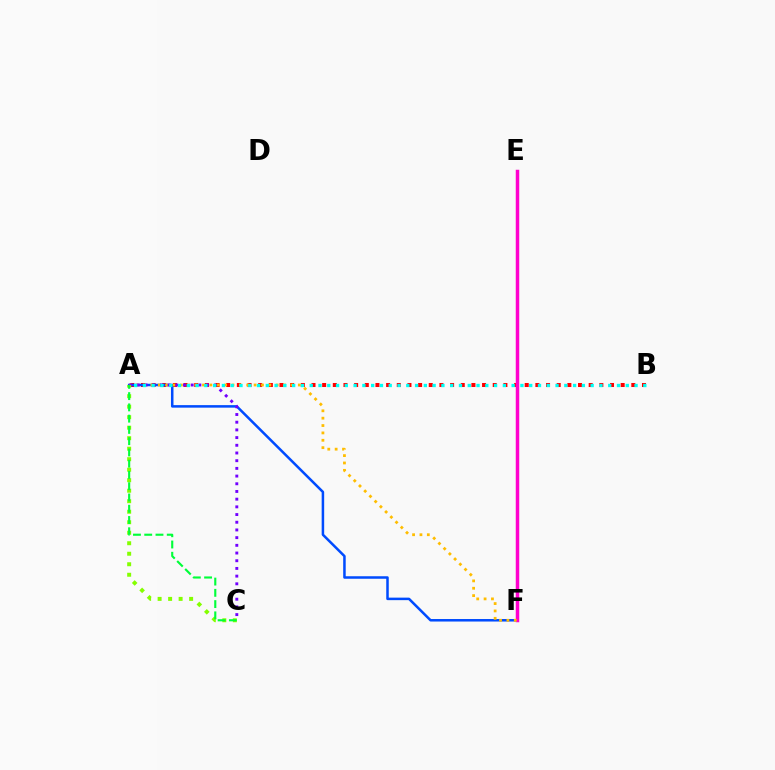{('A', 'B'): [{'color': '#ff0000', 'line_style': 'dotted', 'thickness': 2.9}, {'color': '#00fff6', 'line_style': 'dotted', 'thickness': 2.39}], ('A', 'F'): [{'color': '#004bff', 'line_style': 'solid', 'thickness': 1.81}, {'color': '#ffbd00', 'line_style': 'dotted', 'thickness': 2.0}], ('E', 'F'): [{'color': '#ff00cf', 'line_style': 'solid', 'thickness': 2.51}], ('A', 'C'): [{'color': '#7200ff', 'line_style': 'dotted', 'thickness': 2.09}, {'color': '#84ff00', 'line_style': 'dotted', 'thickness': 2.85}, {'color': '#00ff39', 'line_style': 'dashed', 'thickness': 1.53}]}